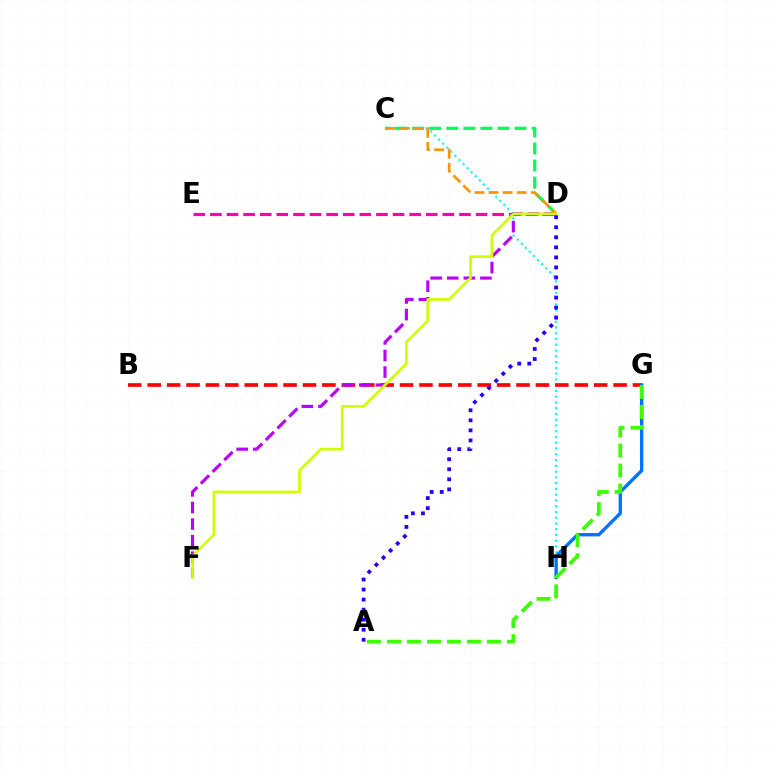{('C', 'H'): [{'color': '#00fff6', 'line_style': 'dotted', 'thickness': 1.57}], ('B', 'G'): [{'color': '#ff0000', 'line_style': 'dashed', 'thickness': 2.64}], ('D', 'F'): [{'color': '#b900ff', 'line_style': 'dashed', 'thickness': 2.25}, {'color': '#d1ff00', 'line_style': 'solid', 'thickness': 1.95}], ('C', 'D'): [{'color': '#00ff5c', 'line_style': 'dashed', 'thickness': 2.32}, {'color': '#ff9400', 'line_style': 'dashed', 'thickness': 1.92}], ('D', 'E'): [{'color': '#ff00ac', 'line_style': 'dashed', 'thickness': 2.26}], ('G', 'H'): [{'color': '#0074ff', 'line_style': 'solid', 'thickness': 2.43}], ('A', 'D'): [{'color': '#2500ff', 'line_style': 'dotted', 'thickness': 2.73}], ('A', 'G'): [{'color': '#3dff00', 'line_style': 'dashed', 'thickness': 2.72}]}